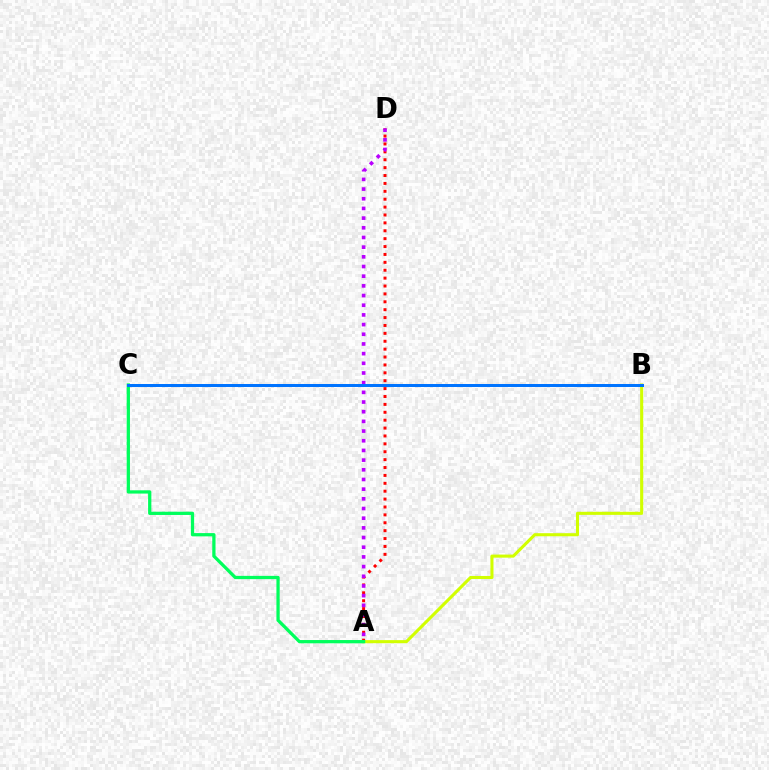{('A', 'D'): [{'color': '#ff0000', 'line_style': 'dotted', 'thickness': 2.14}, {'color': '#b900ff', 'line_style': 'dotted', 'thickness': 2.63}], ('A', 'B'): [{'color': '#d1ff00', 'line_style': 'solid', 'thickness': 2.22}], ('A', 'C'): [{'color': '#00ff5c', 'line_style': 'solid', 'thickness': 2.35}], ('B', 'C'): [{'color': '#0074ff', 'line_style': 'solid', 'thickness': 2.16}]}